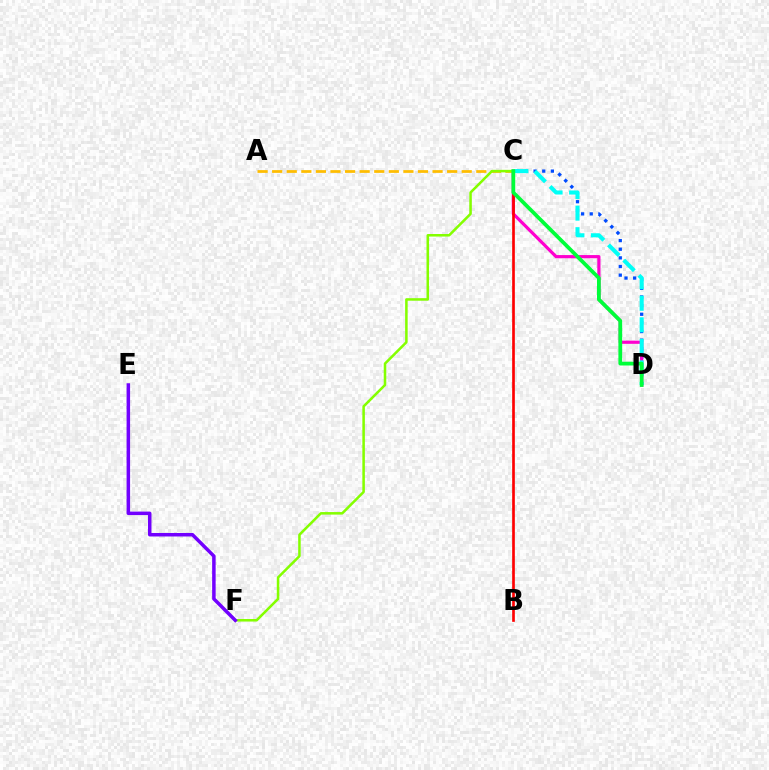{('A', 'C'): [{'color': '#ffbd00', 'line_style': 'dashed', 'thickness': 1.98}], ('C', 'D'): [{'color': '#004bff', 'line_style': 'dotted', 'thickness': 2.35}, {'color': '#ff00cf', 'line_style': 'solid', 'thickness': 2.3}, {'color': '#00fff6', 'line_style': 'dashed', 'thickness': 2.93}, {'color': '#00ff39', 'line_style': 'solid', 'thickness': 2.71}], ('C', 'F'): [{'color': '#84ff00', 'line_style': 'solid', 'thickness': 1.83}], ('E', 'F'): [{'color': '#7200ff', 'line_style': 'solid', 'thickness': 2.52}], ('B', 'C'): [{'color': '#ff0000', 'line_style': 'solid', 'thickness': 1.92}]}